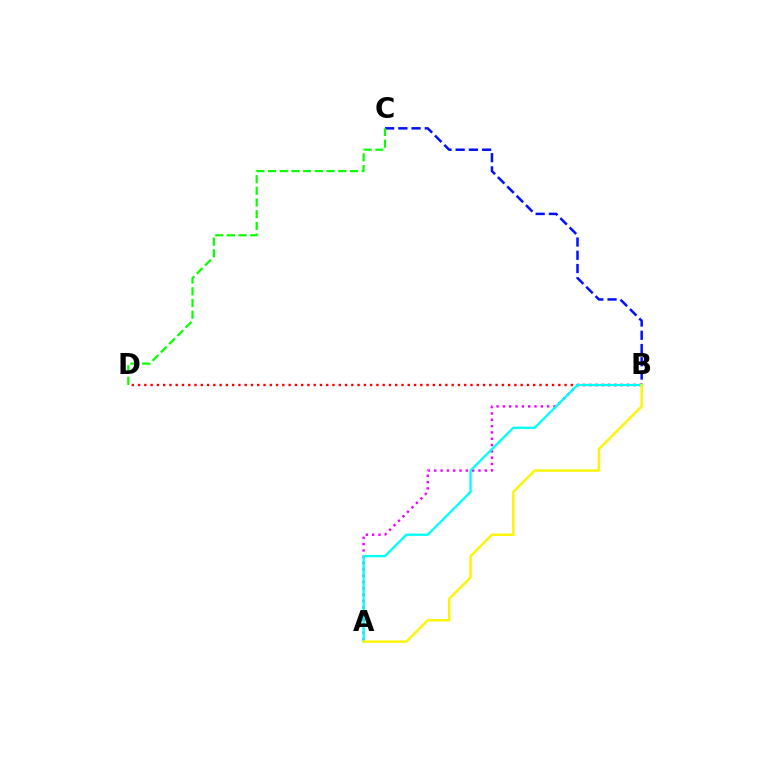{('B', 'C'): [{'color': '#0010ff', 'line_style': 'dashed', 'thickness': 1.8}], ('C', 'D'): [{'color': '#08ff00', 'line_style': 'dashed', 'thickness': 1.59}], ('A', 'B'): [{'color': '#ee00ff', 'line_style': 'dotted', 'thickness': 1.72}, {'color': '#00fff6', 'line_style': 'solid', 'thickness': 1.66}, {'color': '#fcf500', 'line_style': 'solid', 'thickness': 1.73}], ('B', 'D'): [{'color': '#ff0000', 'line_style': 'dotted', 'thickness': 1.7}]}